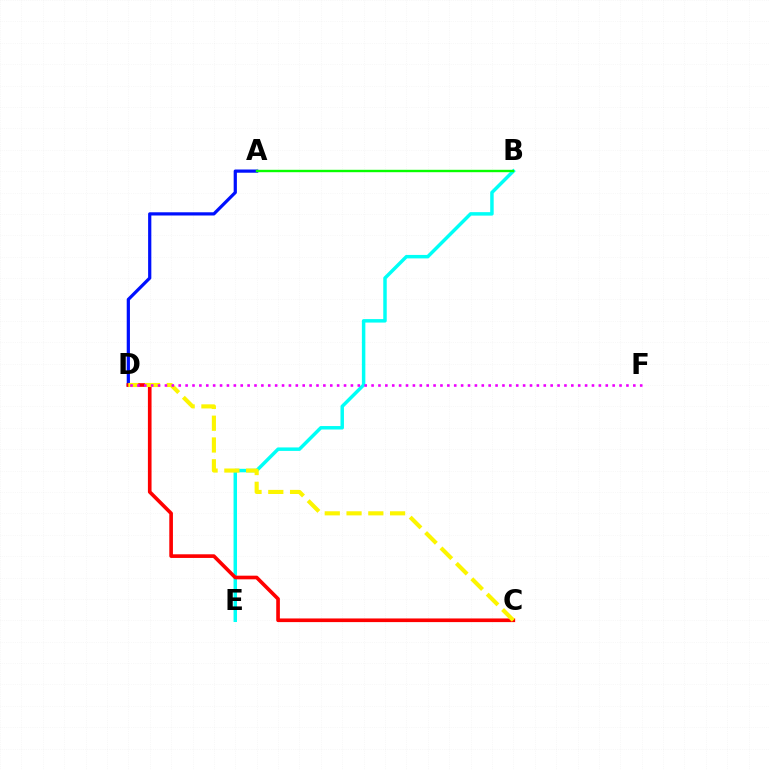{('A', 'D'): [{'color': '#0010ff', 'line_style': 'solid', 'thickness': 2.32}], ('B', 'E'): [{'color': '#00fff6', 'line_style': 'solid', 'thickness': 2.5}], ('C', 'D'): [{'color': '#ff0000', 'line_style': 'solid', 'thickness': 2.63}, {'color': '#fcf500', 'line_style': 'dashed', 'thickness': 2.96}], ('A', 'B'): [{'color': '#08ff00', 'line_style': 'solid', 'thickness': 1.72}], ('D', 'F'): [{'color': '#ee00ff', 'line_style': 'dotted', 'thickness': 1.87}]}